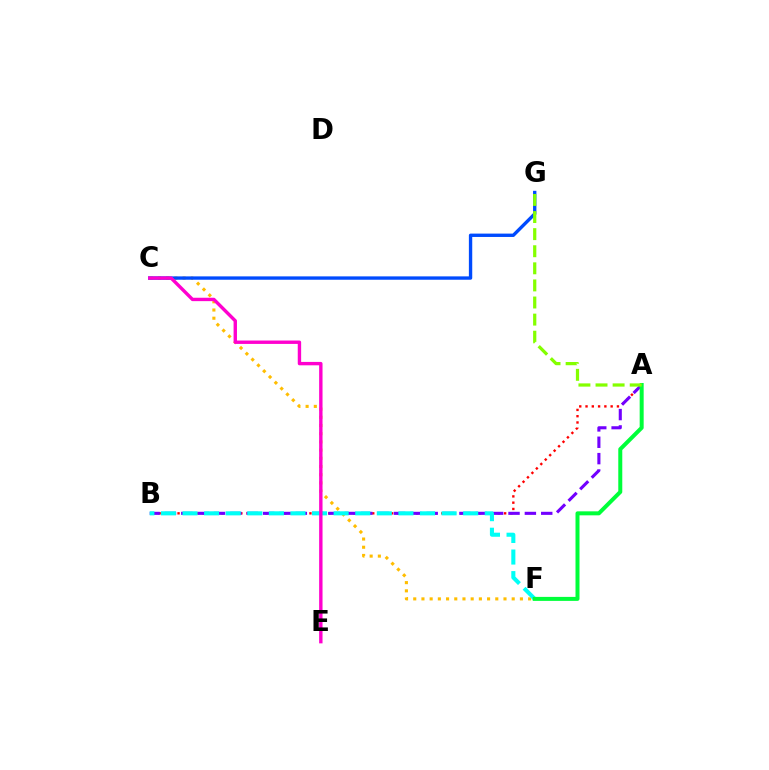{('A', 'B'): [{'color': '#ff0000', 'line_style': 'dotted', 'thickness': 1.71}, {'color': '#7200ff', 'line_style': 'dashed', 'thickness': 2.22}], ('C', 'F'): [{'color': '#ffbd00', 'line_style': 'dotted', 'thickness': 2.23}], ('C', 'G'): [{'color': '#004bff', 'line_style': 'solid', 'thickness': 2.42}], ('B', 'F'): [{'color': '#00fff6', 'line_style': 'dashed', 'thickness': 2.93}], ('A', 'F'): [{'color': '#00ff39', 'line_style': 'solid', 'thickness': 2.88}], ('A', 'G'): [{'color': '#84ff00', 'line_style': 'dashed', 'thickness': 2.32}], ('C', 'E'): [{'color': '#ff00cf', 'line_style': 'solid', 'thickness': 2.44}]}